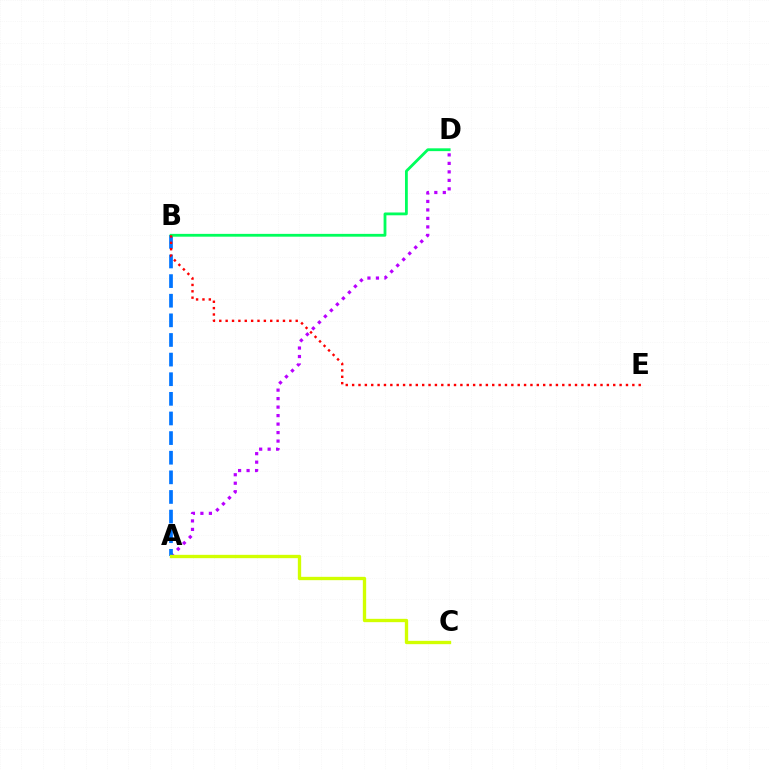{('A', 'D'): [{'color': '#b900ff', 'line_style': 'dotted', 'thickness': 2.31}], ('A', 'B'): [{'color': '#0074ff', 'line_style': 'dashed', 'thickness': 2.67}], ('B', 'D'): [{'color': '#00ff5c', 'line_style': 'solid', 'thickness': 2.02}], ('A', 'C'): [{'color': '#d1ff00', 'line_style': 'solid', 'thickness': 2.4}], ('B', 'E'): [{'color': '#ff0000', 'line_style': 'dotted', 'thickness': 1.73}]}